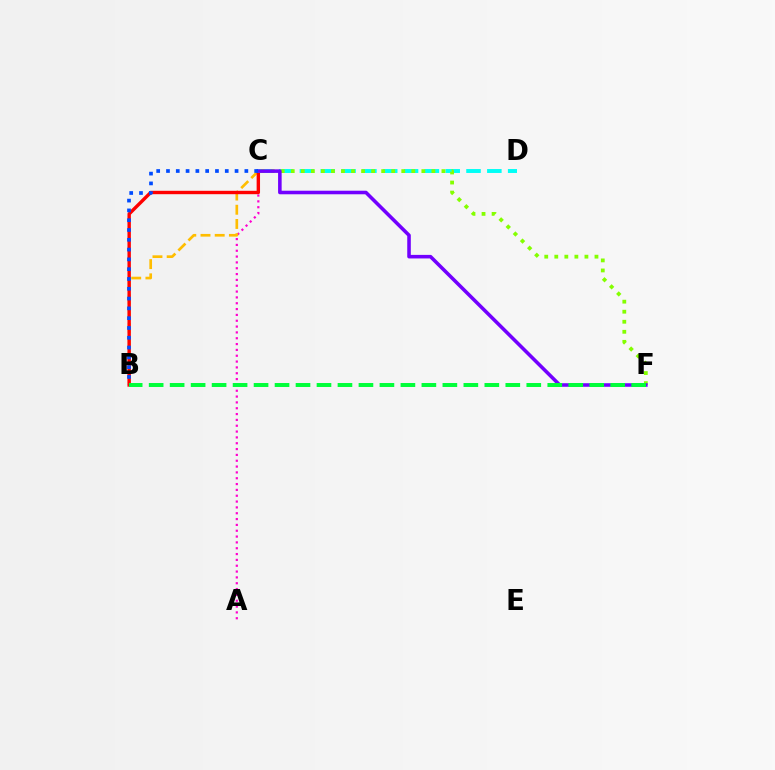{('A', 'C'): [{'color': '#ff00cf', 'line_style': 'dotted', 'thickness': 1.58}], ('B', 'C'): [{'color': '#ffbd00', 'line_style': 'dashed', 'thickness': 1.93}, {'color': '#ff0000', 'line_style': 'solid', 'thickness': 2.44}, {'color': '#004bff', 'line_style': 'dotted', 'thickness': 2.66}], ('C', 'D'): [{'color': '#00fff6', 'line_style': 'dashed', 'thickness': 2.83}], ('C', 'F'): [{'color': '#84ff00', 'line_style': 'dotted', 'thickness': 2.73}, {'color': '#7200ff', 'line_style': 'solid', 'thickness': 2.57}], ('B', 'F'): [{'color': '#00ff39', 'line_style': 'dashed', 'thickness': 2.85}]}